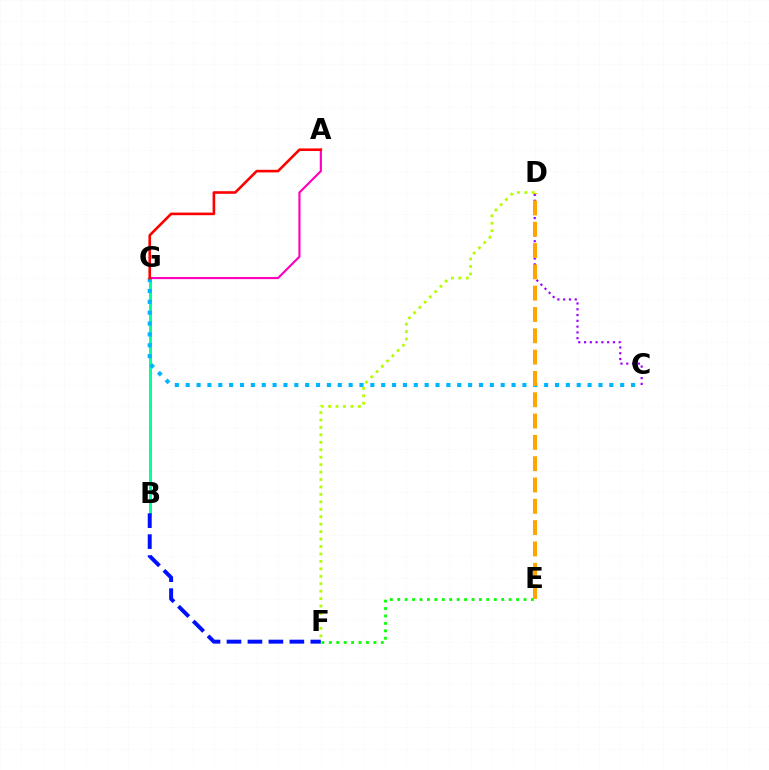{('B', 'G'): [{'color': '#00ff9d', 'line_style': 'solid', 'thickness': 2.14}], ('E', 'F'): [{'color': '#08ff00', 'line_style': 'dotted', 'thickness': 2.02}], ('C', 'G'): [{'color': '#00b5ff', 'line_style': 'dotted', 'thickness': 2.95}], ('B', 'F'): [{'color': '#0010ff', 'line_style': 'dashed', 'thickness': 2.85}], ('C', 'D'): [{'color': '#9b00ff', 'line_style': 'dotted', 'thickness': 1.57}], ('D', 'E'): [{'color': '#ffa500', 'line_style': 'dashed', 'thickness': 2.9}], ('D', 'F'): [{'color': '#b3ff00', 'line_style': 'dotted', 'thickness': 2.02}], ('A', 'G'): [{'color': '#ff00bd', 'line_style': 'solid', 'thickness': 1.55}, {'color': '#ff0000', 'line_style': 'solid', 'thickness': 1.88}]}